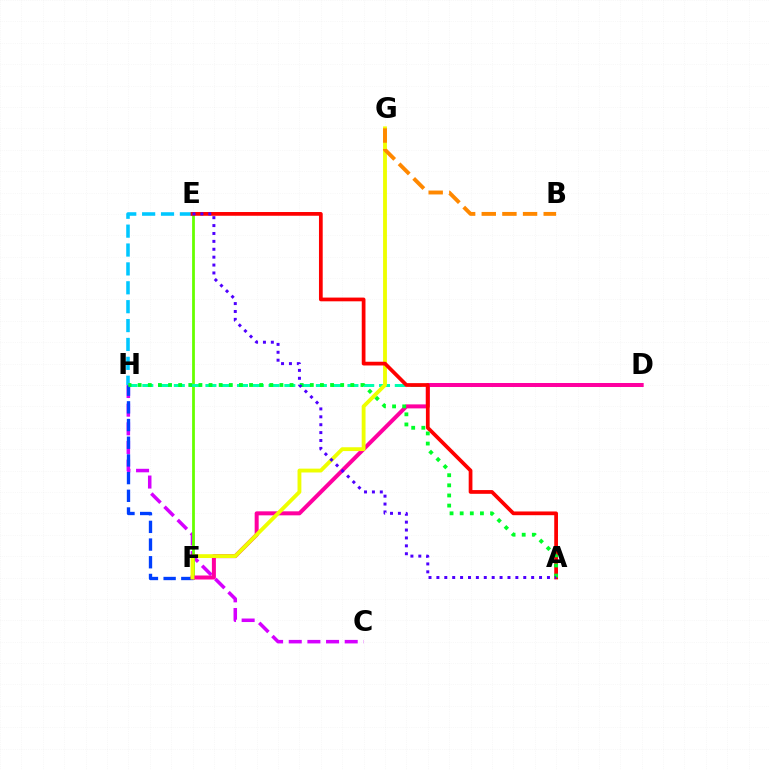{('C', 'H'): [{'color': '#d600ff', 'line_style': 'dashed', 'thickness': 2.53}], ('E', 'F'): [{'color': '#66ff00', 'line_style': 'solid', 'thickness': 2.0}], ('D', 'H'): [{'color': '#00ffaf', 'line_style': 'dashed', 'thickness': 2.14}], ('F', 'H'): [{'color': '#003fff', 'line_style': 'dashed', 'thickness': 2.4}], ('D', 'F'): [{'color': '#ff00a0', 'line_style': 'solid', 'thickness': 2.88}], ('F', 'G'): [{'color': '#eeff00', 'line_style': 'solid', 'thickness': 2.77}], ('E', 'H'): [{'color': '#00c7ff', 'line_style': 'dashed', 'thickness': 2.57}], ('A', 'E'): [{'color': '#ff0000', 'line_style': 'solid', 'thickness': 2.69}, {'color': '#4f00ff', 'line_style': 'dotted', 'thickness': 2.15}], ('A', 'H'): [{'color': '#00ff27', 'line_style': 'dotted', 'thickness': 2.75}], ('B', 'G'): [{'color': '#ff8800', 'line_style': 'dashed', 'thickness': 2.8}]}